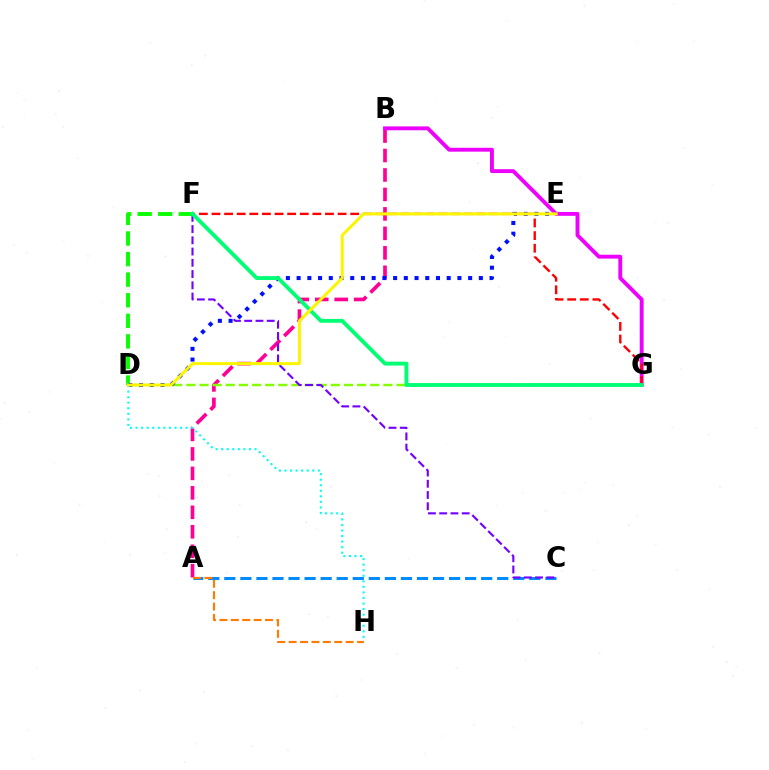{('D', 'F'): [{'color': '#08ff00', 'line_style': 'dashed', 'thickness': 2.8}], ('A', 'B'): [{'color': '#ff0094', 'line_style': 'dashed', 'thickness': 2.64}], ('B', 'G'): [{'color': '#ee00ff', 'line_style': 'solid', 'thickness': 2.79}], ('A', 'C'): [{'color': '#008cff', 'line_style': 'dashed', 'thickness': 2.18}], ('D', 'G'): [{'color': '#84ff00', 'line_style': 'dashed', 'thickness': 1.78}], ('A', 'H'): [{'color': '#ff7c00', 'line_style': 'dashed', 'thickness': 1.55}], ('D', 'E'): [{'color': '#0010ff', 'line_style': 'dotted', 'thickness': 2.91}, {'color': '#fcf500', 'line_style': 'solid', 'thickness': 2.17}], ('C', 'F'): [{'color': '#7200ff', 'line_style': 'dashed', 'thickness': 1.53}], ('F', 'G'): [{'color': '#ff0000', 'line_style': 'dashed', 'thickness': 1.71}, {'color': '#00ff74', 'line_style': 'solid', 'thickness': 2.78}], ('D', 'H'): [{'color': '#00fff6', 'line_style': 'dotted', 'thickness': 1.51}]}